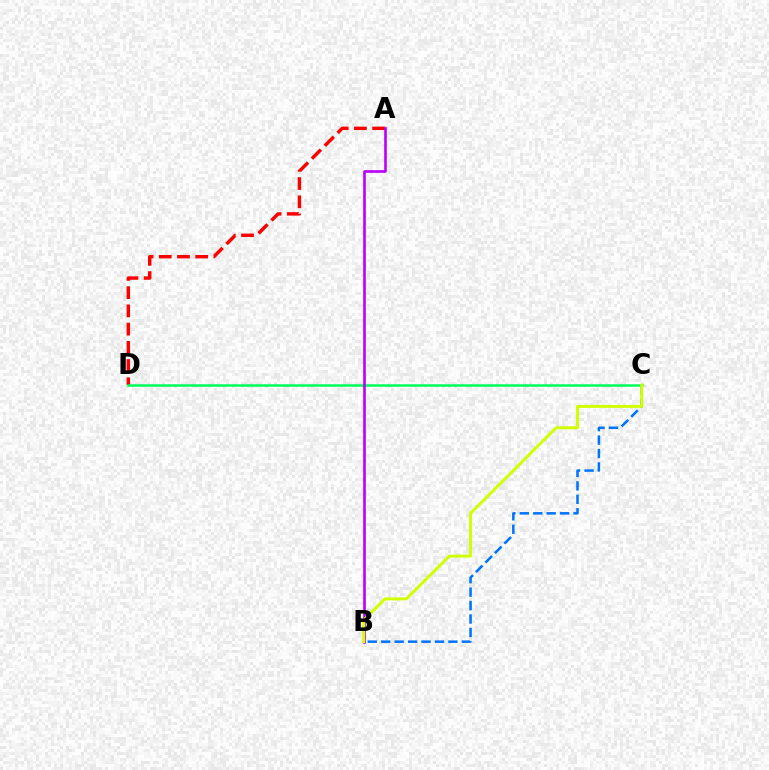{('A', 'D'): [{'color': '#ff0000', 'line_style': 'dashed', 'thickness': 2.48}], ('C', 'D'): [{'color': '#00ff5c', 'line_style': 'solid', 'thickness': 1.82}], ('A', 'B'): [{'color': '#b900ff', 'line_style': 'solid', 'thickness': 1.89}], ('B', 'C'): [{'color': '#0074ff', 'line_style': 'dashed', 'thickness': 1.83}, {'color': '#d1ff00', 'line_style': 'solid', 'thickness': 2.12}]}